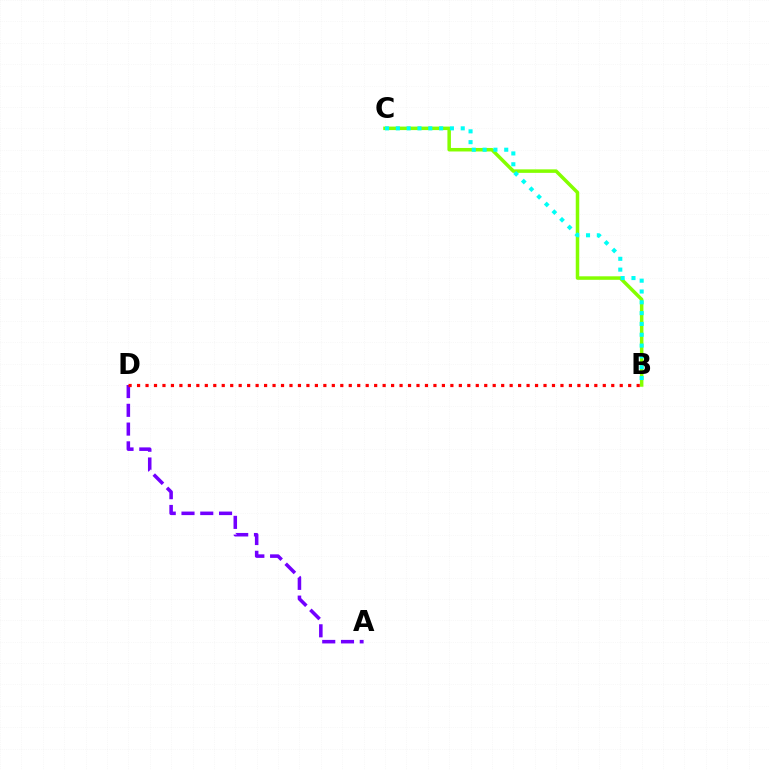{('A', 'D'): [{'color': '#7200ff', 'line_style': 'dashed', 'thickness': 2.55}], ('B', 'C'): [{'color': '#84ff00', 'line_style': 'solid', 'thickness': 2.52}, {'color': '#00fff6', 'line_style': 'dotted', 'thickness': 2.94}], ('B', 'D'): [{'color': '#ff0000', 'line_style': 'dotted', 'thickness': 2.3}]}